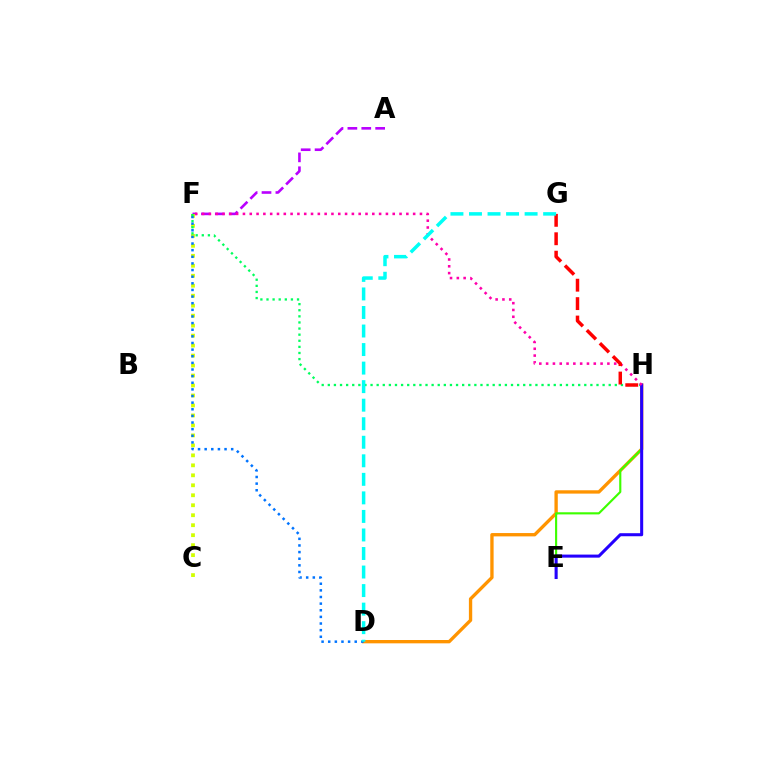{('A', 'F'): [{'color': '#b900ff', 'line_style': 'dashed', 'thickness': 1.89}], ('D', 'H'): [{'color': '#ff9400', 'line_style': 'solid', 'thickness': 2.4}], ('E', 'H'): [{'color': '#3dff00', 'line_style': 'solid', 'thickness': 1.54}, {'color': '#2500ff', 'line_style': 'solid', 'thickness': 2.19}], ('C', 'F'): [{'color': '#d1ff00', 'line_style': 'dotted', 'thickness': 2.71}], ('D', 'F'): [{'color': '#0074ff', 'line_style': 'dotted', 'thickness': 1.8}], ('F', 'H'): [{'color': '#00ff5c', 'line_style': 'dotted', 'thickness': 1.66}, {'color': '#ff00ac', 'line_style': 'dotted', 'thickness': 1.85}], ('G', 'H'): [{'color': '#ff0000', 'line_style': 'dashed', 'thickness': 2.5}], ('D', 'G'): [{'color': '#00fff6', 'line_style': 'dashed', 'thickness': 2.52}]}